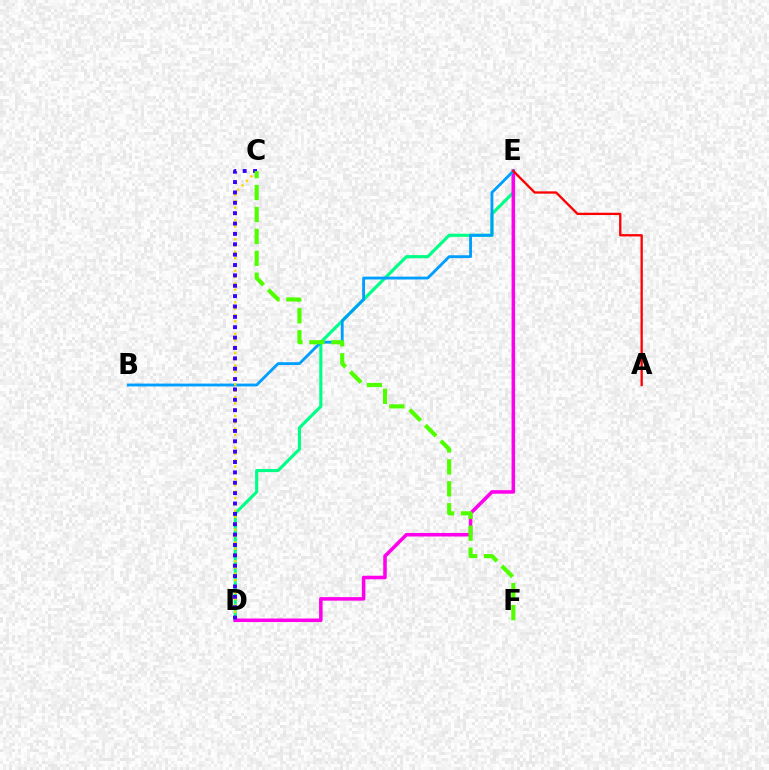{('D', 'E'): [{'color': '#00ff86', 'line_style': 'solid', 'thickness': 2.26}, {'color': '#ff00ed', 'line_style': 'solid', 'thickness': 2.55}], ('B', 'E'): [{'color': '#009eff', 'line_style': 'solid', 'thickness': 2.04}], ('A', 'E'): [{'color': '#ff0000', 'line_style': 'solid', 'thickness': 1.67}], ('C', 'D'): [{'color': '#ffd500', 'line_style': 'dotted', 'thickness': 1.72}, {'color': '#3700ff', 'line_style': 'dotted', 'thickness': 2.82}], ('C', 'F'): [{'color': '#4fff00', 'line_style': 'dashed', 'thickness': 2.98}]}